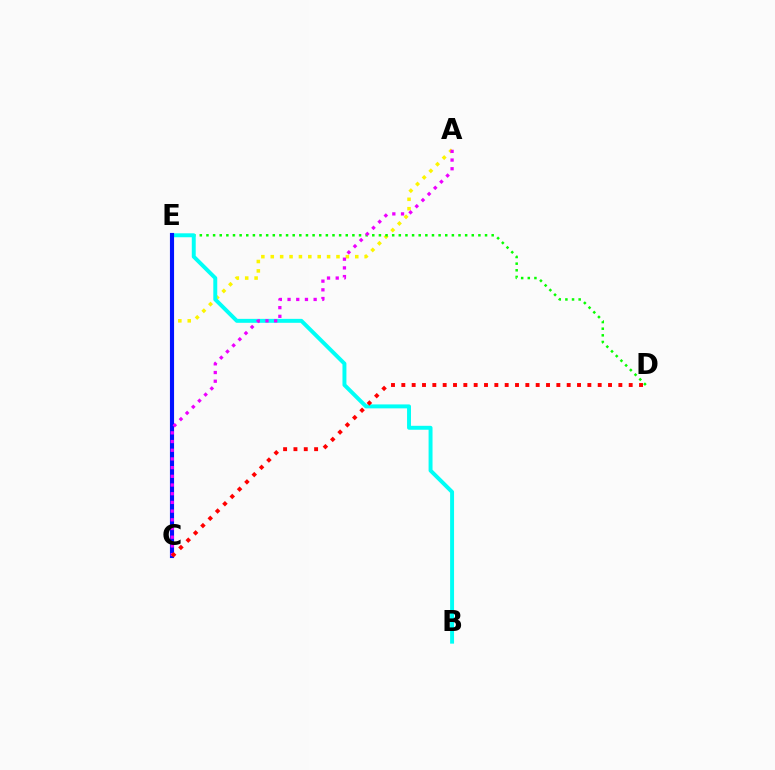{('A', 'C'): [{'color': '#fcf500', 'line_style': 'dotted', 'thickness': 2.55}, {'color': '#ee00ff', 'line_style': 'dotted', 'thickness': 2.36}], ('D', 'E'): [{'color': '#08ff00', 'line_style': 'dotted', 'thickness': 1.8}], ('B', 'E'): [{'color': '#00fff6', 'line_style': 'solid', 'thickness': 2.84}], ('C', 'E'): [{'color': '#0010ff', 'line_style': 'solid', 'thickness': 2.98}], ('C', 'D'): [{'color': '#ff0000', 'line_style': 'dotted', 'thickness': 2.81}]}